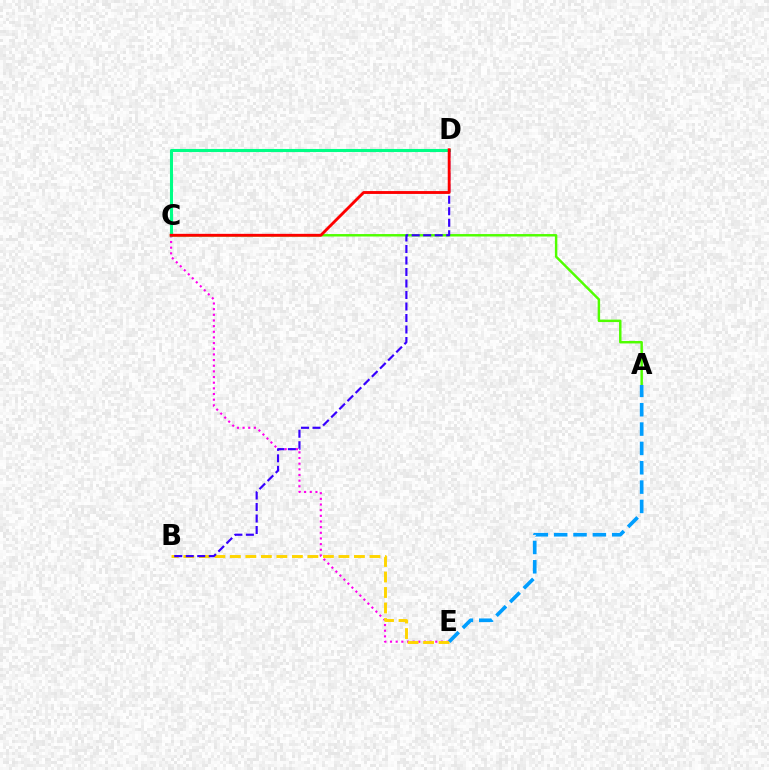{('A', 'C'): [{'color': '#4fff00', 'line_style': 'solid', 'thickness': 1.76}], ('C', 'E'): [{'color': '#ff00ed', 'line_style': 'dotted', 'thickness': 1.54}], ('C', 'D'): [{'color': '#00ff86', 'line_style': 'solid', 'thickness': 2.22}, {'color': '#ff0000', 'line_style': 'solid', 'thickness': 2.06}], ('B', 'E'): [{'color': '#ffd500', 'line_style': 'dashed', 'thickness': 2.11}], ('B', 'D'): [{'color': '#3700ff', 'line_style': 'dashed', 'thickness': 1.56}], ('A', 'E'): [{'color': '#009eff', 'line_style': 'dashed', 'thickness': 2.63}]}